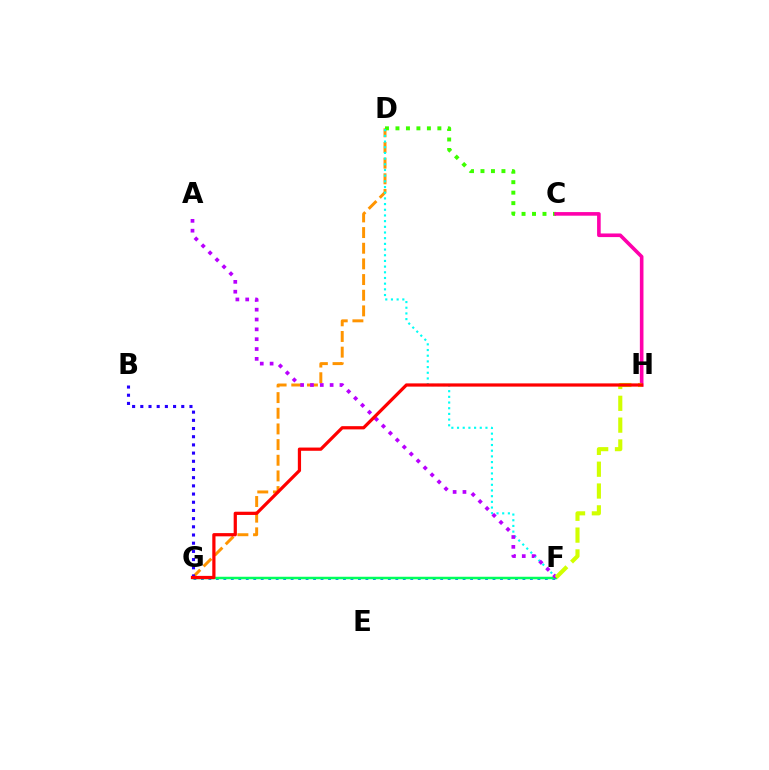{('D', 'G'): [{'color': '#ff9400', 'line_style': 'dashed', 'thickness': 2.13}], ('F', 'G'): [{'color': '#0074ff', 'line_style': 'dotted', 'thickness': 2.03}, {'color': '#00ff5c', 'line_style': 'solid', 'thickness': 1.79}], ('C', 'D'): [{'color': '#3dff00', 'line_style': 'dotted', 'thickness': 2.85}], ('D', 'F'): [{'color': '#00fff6', 'line_style': 'dotted', 'thickness': 1.54}], ('C', 'H'): [{'color': '#ff00ac', 'line_style': 'solid', 'thickness': 2.6}], ('B', 'G'): [{'color': '#2500ff', 'line_style': 'dotted', 'thickness': 2.23}], ('A', 'F'): [{'color': '#b900ff', 'line_style': 'dotted', 'thickness': 2.67}], ('F', 'H'): [{'color': '#d1ff00', 'line_style': 'dashed', 'thickness': 2.96}], ('G', 'H'): [{'color': '#ff0000', 'line_style': 'solid', 'thickness': 2.32}]}